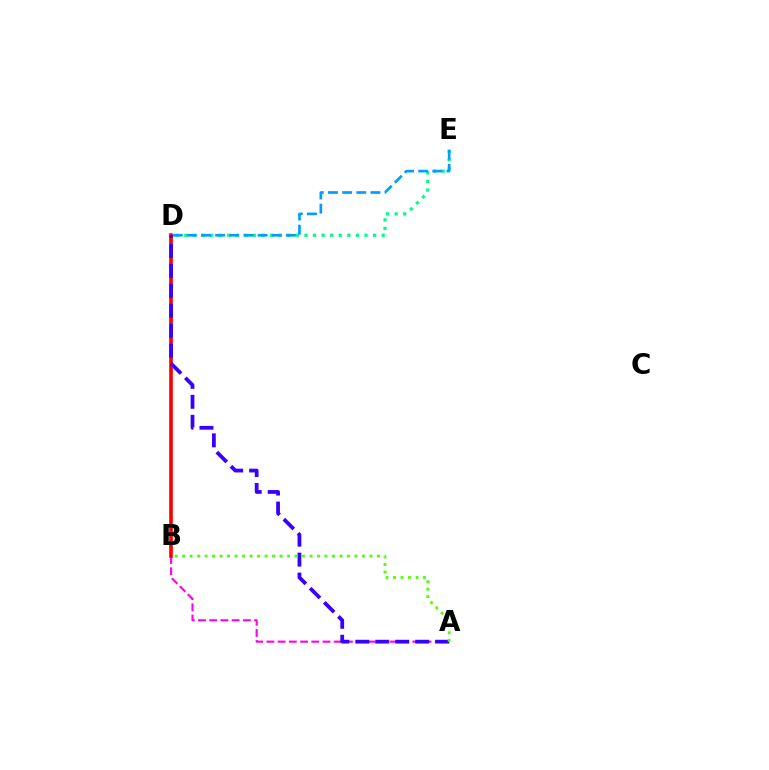{('A', 'B'): [{'color': '#ff00ed', 'line_style': 'dashed', 'thickness': 1.52}, {'color': '#4fff00', 'line_style': 'dotted', 'thickness': 2.04}], ('B', 'D'): [{'color': '#ffd500', 'line_style': 'dashed', 'thickness': 1.62}, {'color': '#ff0000', 'line_style': 'solid', 'thickness': 2.61}], ('A', 'D'): [{'color': '#3700ff', 'line_style': 'dashed', 'thickness': 2.71}], ('D', 'E'): [{'color': '#00ff86', 'line_style': 'dotted', 'thickness': 2.33}, {'color': '#009eff', 'line_style': 'dashed', 'thickness': 1.92}]}